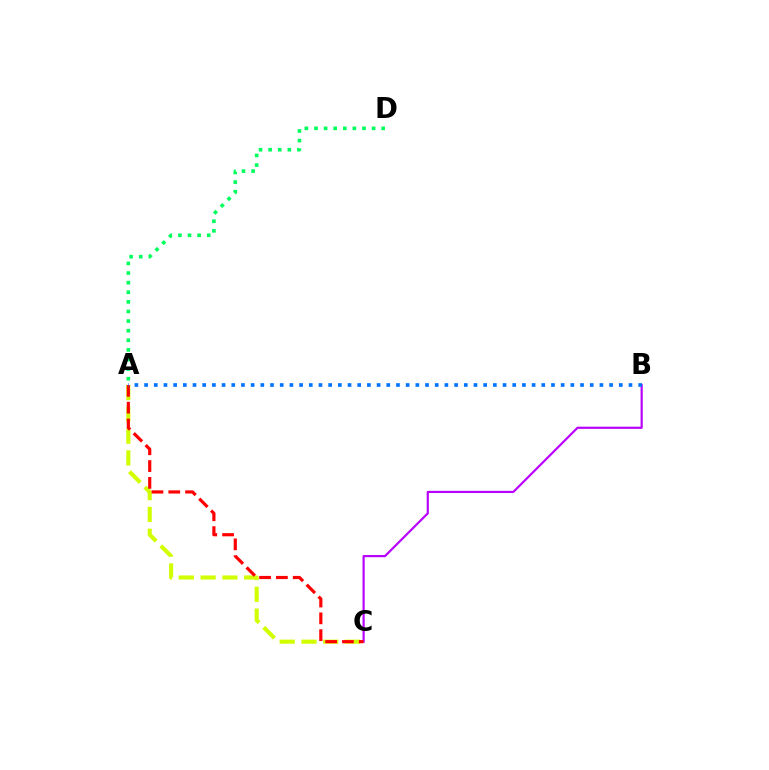{('B', 'C'): [{'color': '#b900ff', 'line_style': 'solid', 'thickness': 1.57}], ('A', 'C'): [{'color': '#d1ff00', 'line_style': 'dashed', 'thickness': 2.96}, {'color': '#ff0000', 'line_style': 'dashed', 'thickness': 2.28}], ('A', 'B'): [{'color': '#0074ff', 'line_style': 'dotted', 'thickness': 2.63}], ('A', 'D'): [{'color': '#00ff5c', 'line_style': 'dotted', 'thickness': 2.61}]}